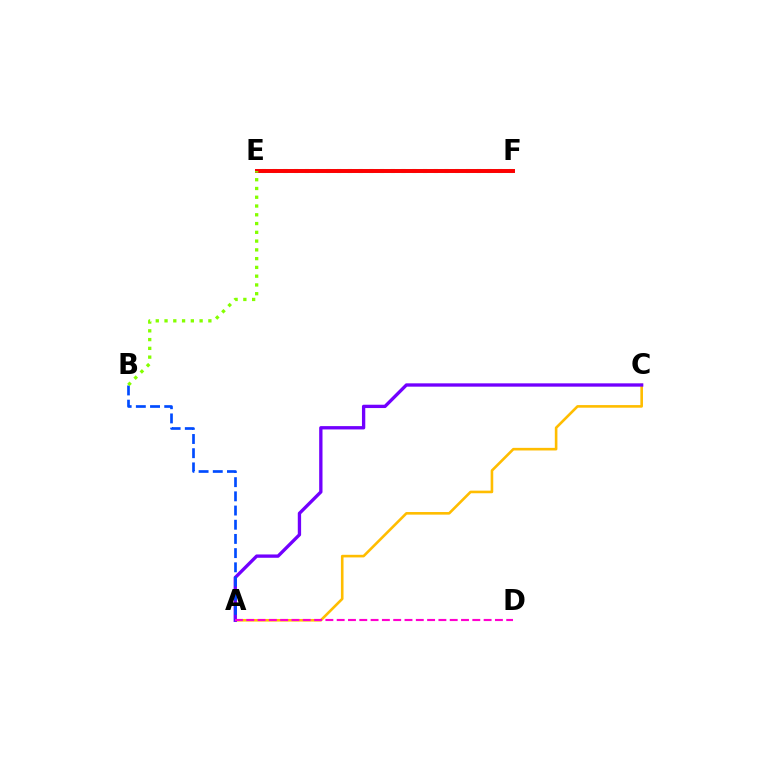{('A', 'C'): [{'color': '#ffbd00', 'line_style': 'solid', 'thickness': 1.88}, {'color': '#7200ff', 'line_style': 'solid', 'thickness': 2.39}], ('E', 'F'): [{'color': '#00ff39', 'line_style': 'dotted', 'thickness': 2.92}, {'color': '#00fff6', 'line_style': 'solid', 'thickness': 2.83}, {'color': '#ff0000', 'line_style': 'solid', 'thickness': 2.84}], ('A', 'B'): [{'color': '#004bff', 'line_style': 'dashed', 'thickness': 1.93}], ('B', 'E'): [{'color': '#84ff00', 'line_style': 'dotted', 'thickness': 2.38}], ('A', 'D'): [{'color': '#ff00cf', 'line_style': 'dashed', 'thickness': 1.54}]}